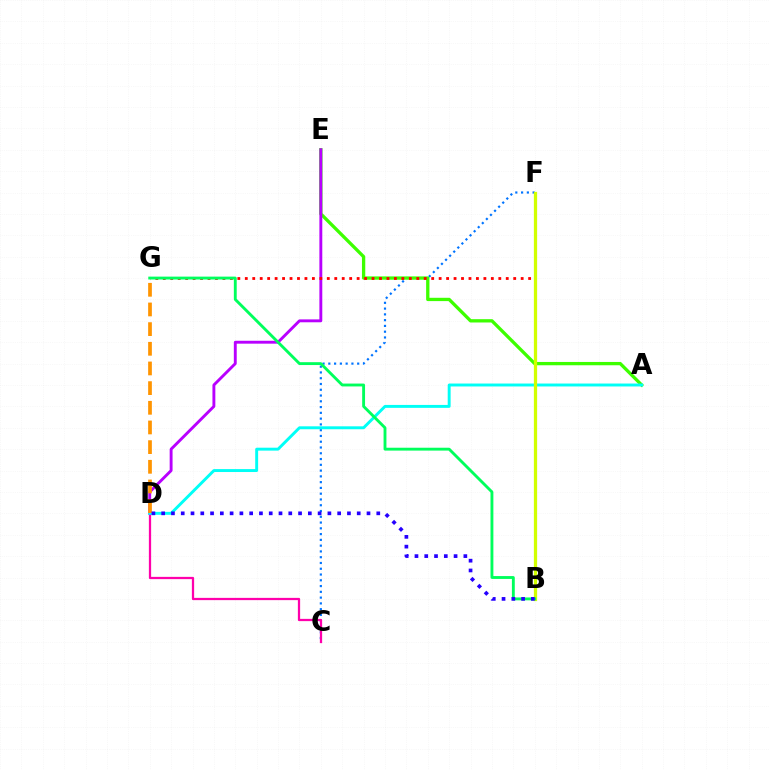{('C', 'F'): [{'color': '#0074ff', 'line_style': 'dotted', 'thickness': 1.57}], ('C', 'D'): [{'color': '#ff00ac', 'line_style': 'solid', 'thickness': 1.63}], ('A', 'E'): [{'color': '#3dff00', 'line_style': 'solid', 'thickness': 2.38}], ('D', 'E'): [{'color': '#b900ff', 'line_style': 'solid', 'thickness': 2.08}], ('A', 'D'): [{'color': '#00fff6', 'line_style': 'solid', 'thickness': 2.11}], ('F', 'G'): [{'color': '#ff0000', 'line_style': 'dotted', 'thickness': 2.03}], ('B', 'F'): [{'color': '#d1ff00', 'line_style': 'solid', 'thickness': 2.35}], ('D', 'G'): [{'color': '#ff9400', 'line_style': 'dashed', 'thickness': 2.67}], ('B', 'G'): [{'color': '#00ff5c', 'line_style': 'solid', 'thickness': 2.07}], ('B', 'D'): [{'color': '#2500ff', 'line_style': 'dotted', 'thickness': 2.66}]}